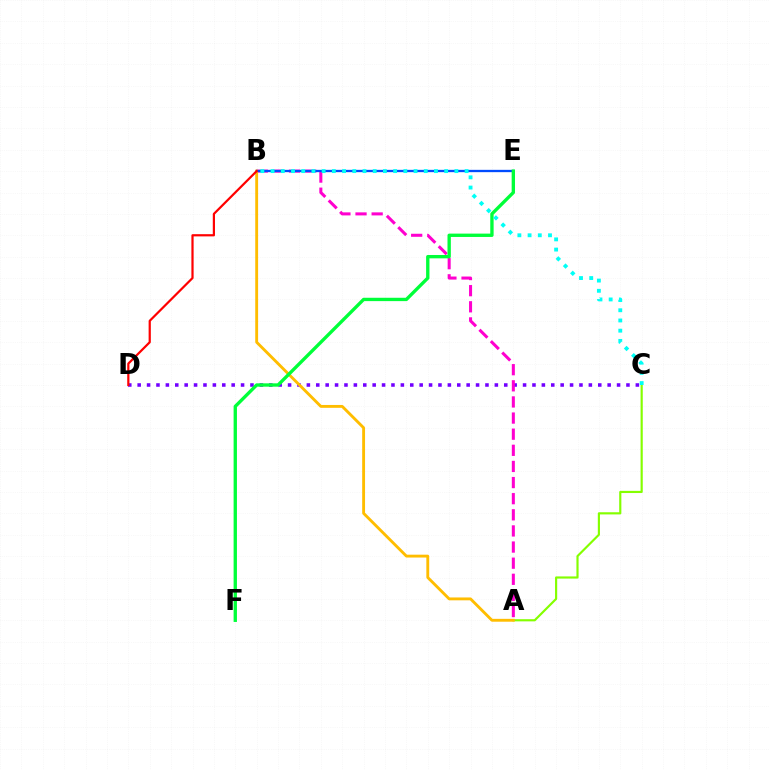{('C', 'D'): [{'color': '#7200ff', 'line_style': 'dotted', 'thickness': 2.55}], ('A', 'B'): [{'color': '#ff00cf', 'line_style': 'dashed', 'thickness': 2.19}, {'color': '#ffbd00', 'line_style': 'solid', 'thickness': 2.06}], ('A', 'C'): [{'color': '#84ff00', 'line_style': 'solid', 'thickness': 1.56}], ('B', 'E'): [{'color': '#004bff', 'line_style': 'solid', 'thickness': 1.67}], ('E', 'F'): [{'color': '#00ff39', 'line_style': 'solid', 'thickness': 2.41}], ('B', 'D'): [{'color': '#ff0000', 'line_style': 'solid', 'thickness': 1.59}], ('B', 'C'): [{'color': '#00fff6', 'line_style': 'dotted', 'thickness': 2.77}]}